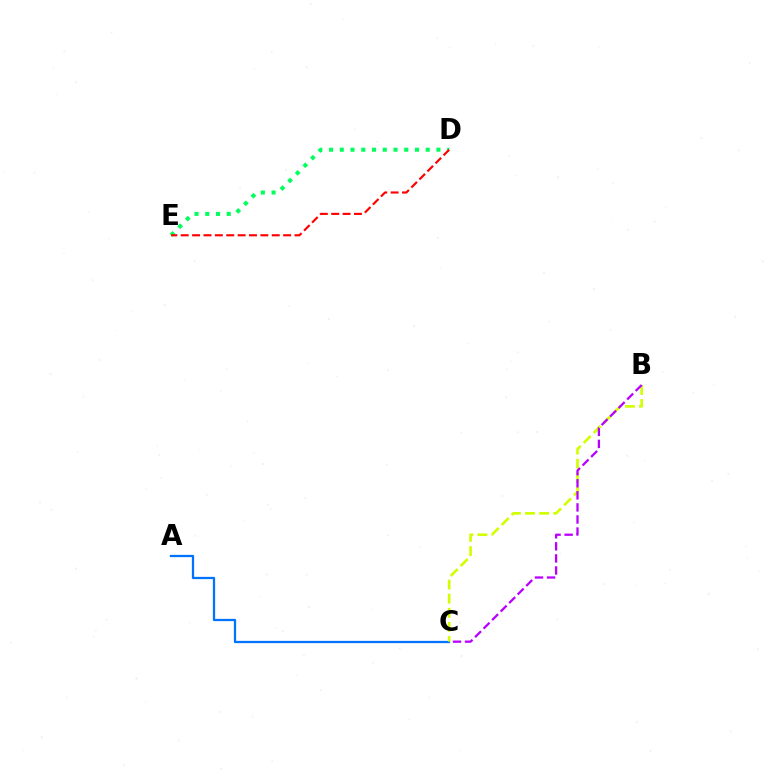{('D', 'E'): [{'color': '#00ff5c', 'line_style': 'dotted', 'thickness': 2.92}, {'color': '#ff0000', 'line_style': 'dashed', 'thickness': 1.55}], ('A', 'C'): [{'color': '#0074ff', 'line_style': 'solid', 'thickness': 1.64}], ('B', 'C'): [{'color': '#d1ff00', 'line_style': 'dashed', 'thickness': 1.92}, {'color': '#b900ff', 'line_style': 'dashed', 'thickness': 1.64}]}